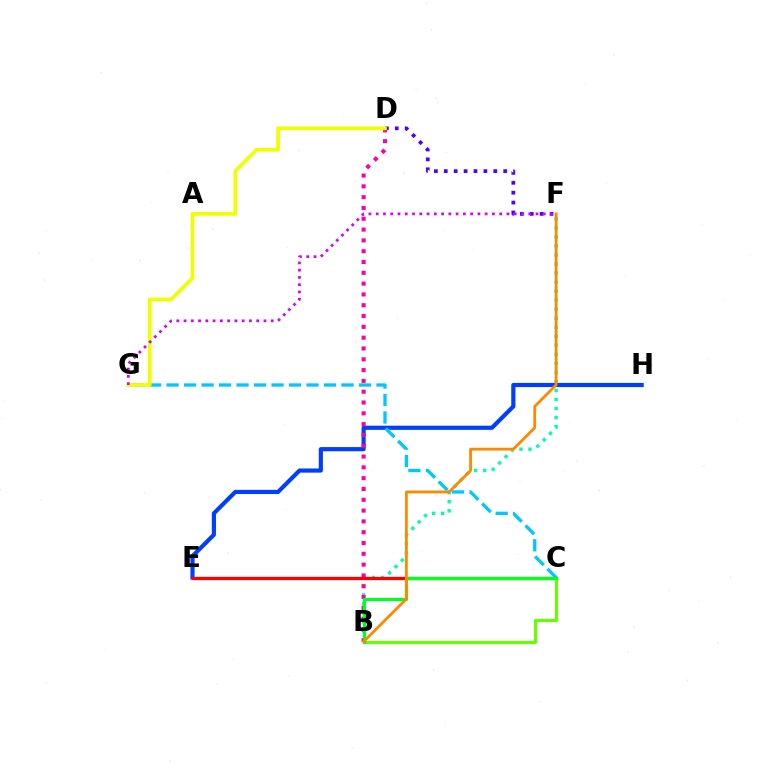{('B', 'F'): [{'color': '#00ffaf', 'line_style': 'dotted', 'thickness': 2.45}, {'color': '#ff8800', 'line_style': 'solid', 'thickness': 2.02}], ('D', 'F'): [{'color': '#4f00ff', 'line_style': 'dotted', 'thickness': 2.69}], ('E', 'H'): [{'color': '#003fff', 'line_style': 'solid', 'thickness': 3.0}], ('B', 'D'): [{'color': '#ff00a0', 'line_style': 'dotted', 'thickness': 2.94}], ('C', 'E'): [{'color': '#ff0000', 'line_style': 'solid', 'thickness': 2.36}], ('C', 'G'): [{'color': '#00c7ff', 'line_style': 'dashed', 'thickness': 2.38}], ('B', 'C'): [{'color': '#66ff00', 'line_style': 'solid', 'thickness': 2.27}, {'color': '#00ff27', 'line_style': 'solid', 'thickness': 2.33}], ('D', 'G'): [{'color': '#eeff00', 'line_style': 'solid', 'thickness': 2.65}], ('F', 'G'): [{'color': '#d600ff', 'line_style': 'dotted', 'thickness': 1.97}]}